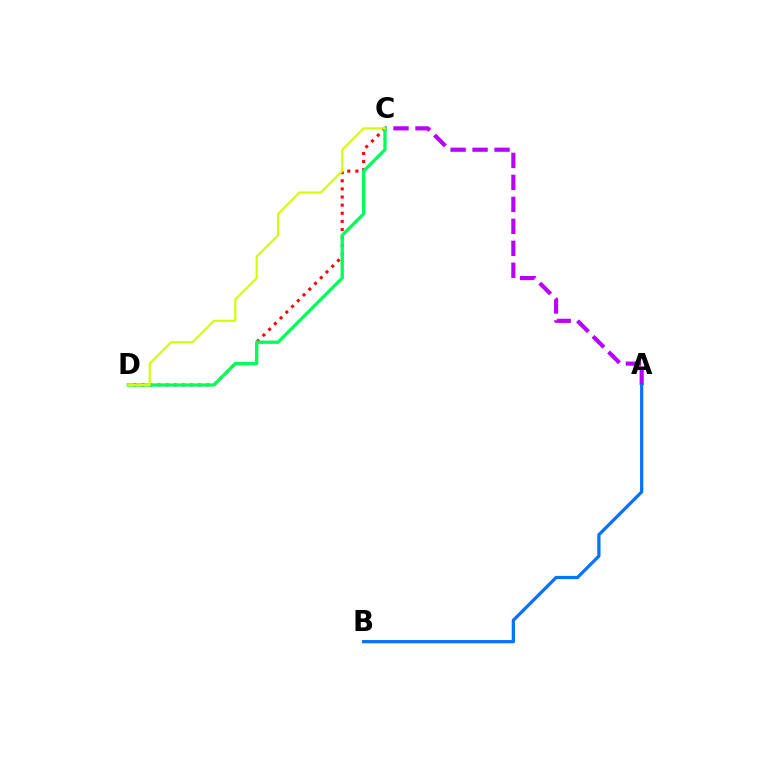{('A', 'C'): [{'color': '#b900ff', 'line_style': 'dashed', 'thickness': 2.99}], ('C', 'D'): [{'color': '#ff0000', 'line_style': 'dotted', 'thickness': 2.21}, {'color': '#00ff5c', 'line_style': 'solid', 'thickness': 2.37}, {'color': '#d1ff00', 'line_style': 'solid', 'thickness': 1.55}], ('A', 'B'): [{'color': '#0074ff', 'line_style': 'solid', 'thickness': 2.33}]}